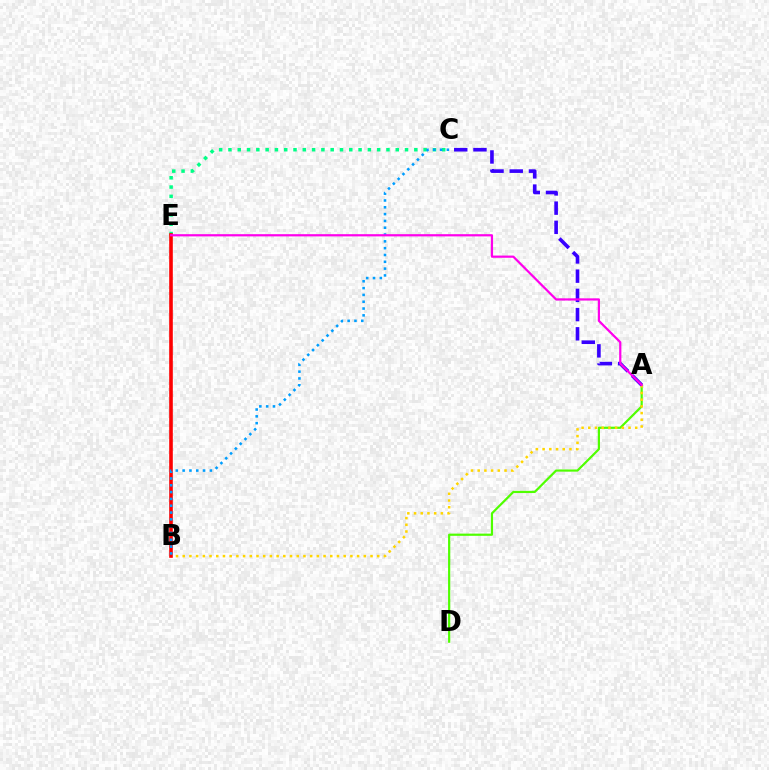{('A', 'D'): [{'color': '#4fff00', 'line_style': 'solid', 'thickness': 1.59}], ('A', 'B'): [{'color': '#ffd500', 'line_style': 'dotted', 'thickness': 1.82}], ('C', 'E'): [{'color': '#00ff86', 'line_style': 'dotted', 'thickness': 2.53}], ('B', 'E'): [{'color': '#ff0000', 'line_style': 'solid', 'thickness': 2.61}], ('A', 'C'): [{'color': '#3700ff', 'line_style': 'dashed', 'thickness': 2.61}], ('B', 'C'): [{'color': '#009eff', 'line_style': 'dotted', 'thickness': 1.85}], ('A', 'E'): [{'color': '#ff00ed', 'line_style': 'solid', 'thickness': 1.59}]}